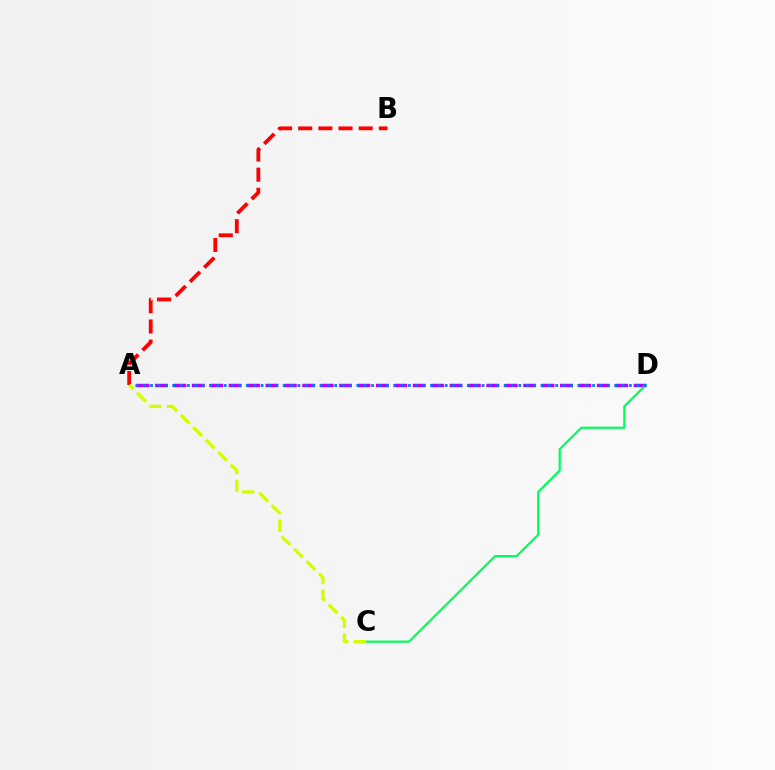{('A', 'B'): [{'color': '#ff0000', 'line_style': 'dashed', 'thickness': 2.74}], ('A', 'D'): [{'color': '#b900ff', 'line_style': 'dashed', 'thickness': 2.5}, {'color': '#0074ff', 'line_style': 'dotted', 'thickness': 2.0}], ('C', 'D'): [{'color': '#00ff5c', 'line_style': 'solid', 'thickness': 1.6}], ('A', 'C'): [{'color': '#d1ff00', 'line_style': 'dashed', 'thickness': 2.39}]}